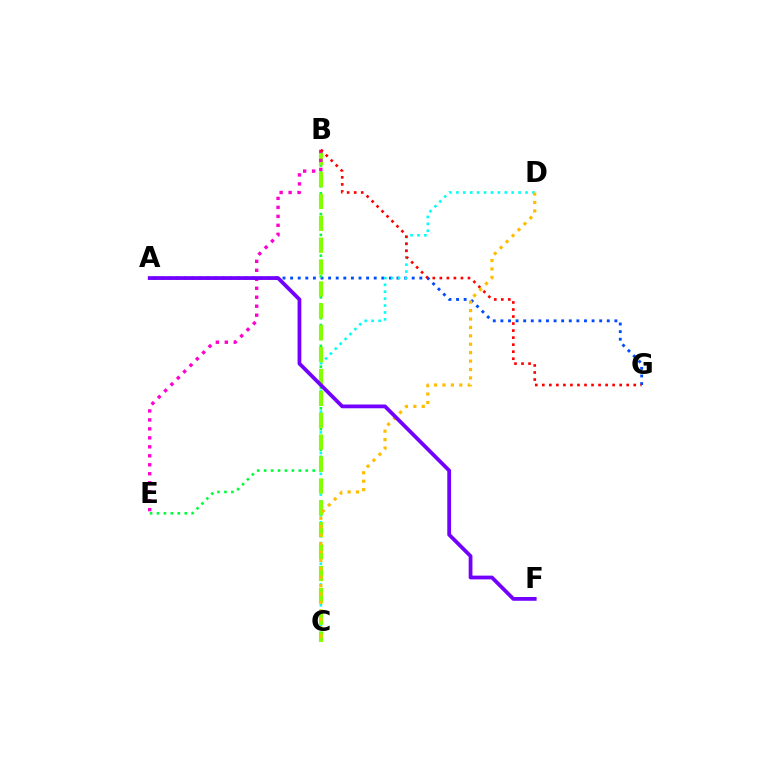{('A', 'G'): [{'color': '#004bff', 'line_style': 'dotted', 'thickness': 2.06}], ('B', 'E'): [{'color': '#00ff39', 'line_style': 'dotted', 'thickness': 1.88}, {'color': '#ff00cf', 'line_style': 'dotted', 'thickness': 2.44}], ('C', 'D'): [{'color': '#00fff6', 'line_style': 'dotted', 'thickness': 1.88}, {'color': '#ffbd00', 'line_style': 'dotted', 'thickness': 2.29}], ('B', 'C'): [{'color': '#84ff00', 'line_style': 'dashed', 'thickness': 2.97}], ('B', 'G'): [{'color': '#ff0000', 'line_style': 'dotted', 'thickness': 1.91}], ('A', 'F'): [{'color': '#7200ff', 'line_style': 'solid', 'thickness': 2.71}]}